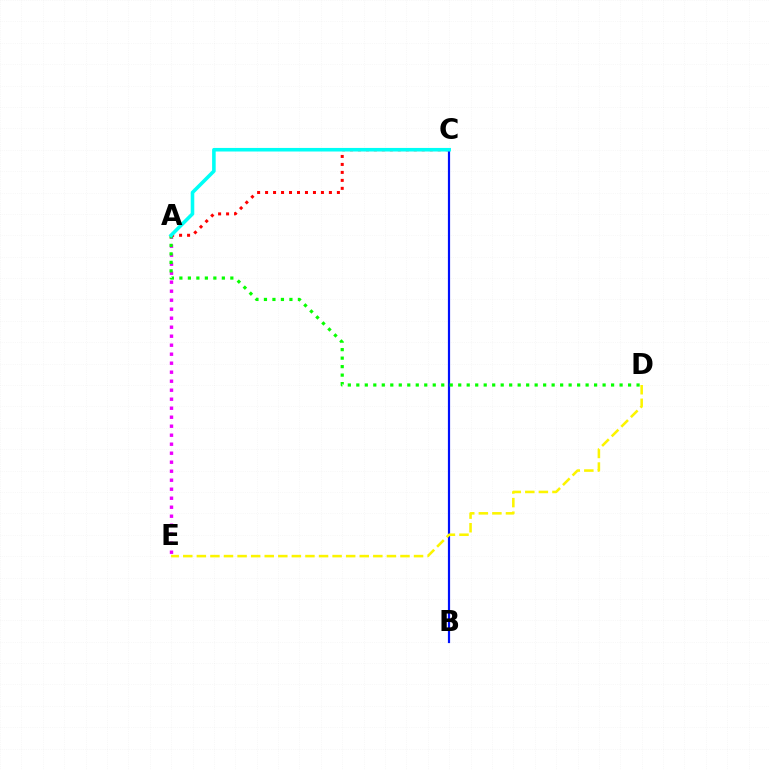{('A', 'E'): [{'color': '#ee00ff', 'line_style': 'dotted', 'thickness': 2.45}], ('A', 'C'): [{'color': '#ff0000', 'line_style': 'dotted', 'thickness': 2.17}, {'color': '#00fff6', 'line_style': 'solid', 'thickness': 2.57}], ('B', 'C'): [{'color': '#0010ff', 'line_style': 'solid', 'thickness': 1.58}], ('A', 'D'): [{'color': '#08ff00', 'line_style': 'dotted', 'thickness': 2.31}], ('D', 'E'): [{'color': '#fcf500', 'line_style': 'dashed', 'thickness': 1.84}]}